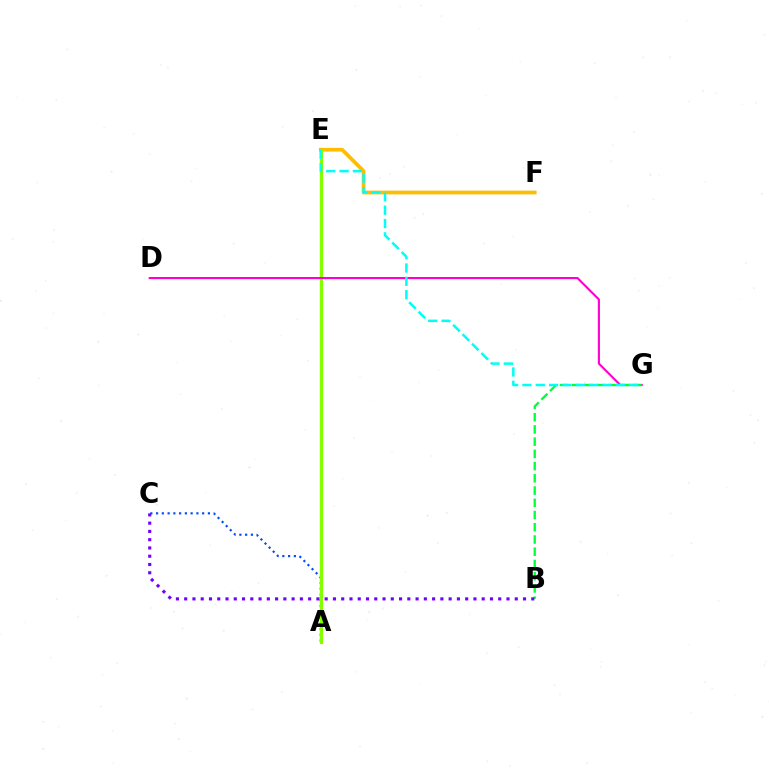{('A', 'C'): [{'color': '#004bff', 'line_style': 'dotted', 'thickness': 1.56}], ('E', 'F'): [{'color': '#ffbd00', 'line_style': 'solid', 'thickness': 2.7}], ('A', 'E'): [{'color': '#ff0000', 'line_style': 'solid', 'thickness': 1.52}, {'color': '#84ff00', 'line_style': 'solid', 'thickness': 2.25}], ('D', 'G'): [{'color': '#ff00cf', 'line_style': 'solid', 'thickness': 1.53}], ('B', 'G'): [{'color': '#00ff39', 'line_style': 'dashed', 'thickness': 1.66}], ('E', 'G'): [{'color': '#00fff6', 'line_style': 'dashed', 'thickness': 1.81}], ('B', 'C'): [{'color': '#7200ff', 'line_style': 'dotted', 'thickness': 2.25}]}